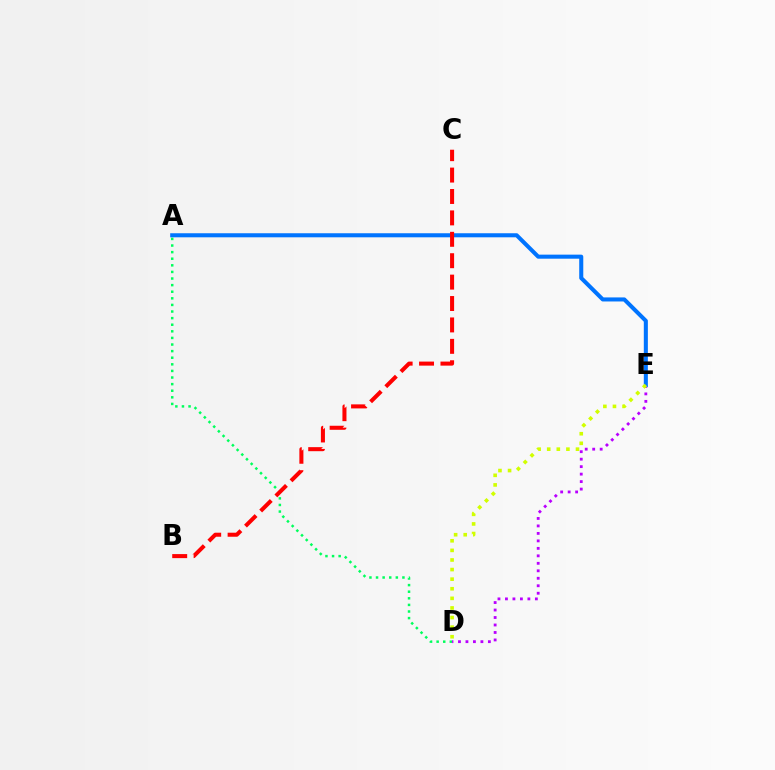{('A', 'D'): [{'color': '#00ff5c', 'line_style': 'dotted', 'thickness': 1.79}], ('D', 'E'): [{'color': '#b900ff', 'line_style': 'dotted', 'thickness': 2.03}, {'color': '#d1ff00', 'line_style': 'dotted', 'thickness': 2.61}], ('A', 'E'): [{'color': '#0074ff', 'line_style': 'solid', 'thickness': 2.92}], ('B', 'C'): [{'color': '#ff0000', 'line_style': 'dashed', 'thickness': 2.91}]}